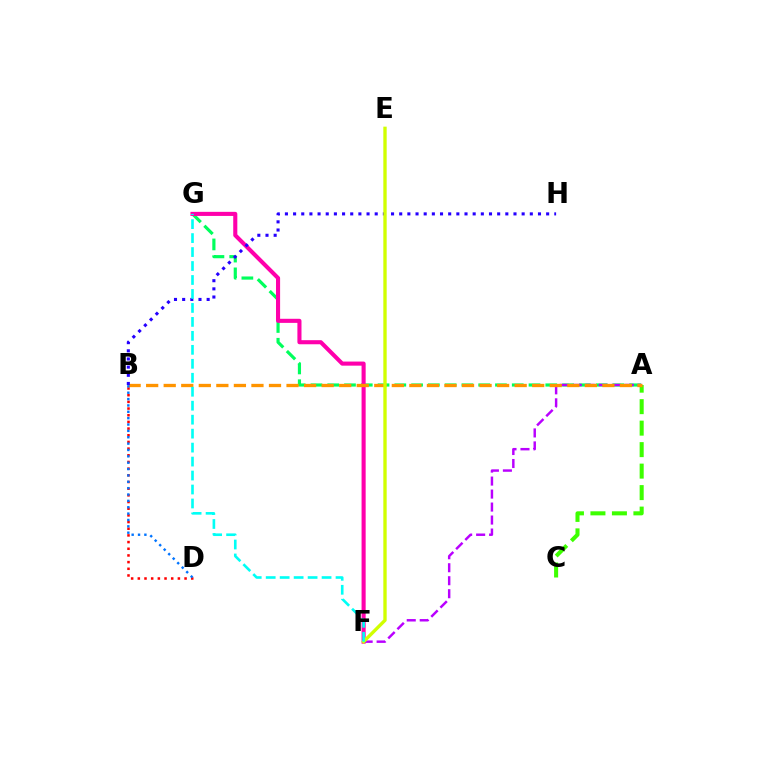{('A', 'G'): [{'color': '#00ff5c', 'line_style': 'dashed', 'thickness': 2.28}], ('F', 'G'): [{'color': '#ff00ac', 'line_style': 'solid', 'thickness': 2.94}, {'color': '#00fff6', 'line_style': 'dashed', 'thickness': 1.9}], ('A', 'C'): [{'color': '#3dff00', 'line_style': 'dashed', 'thickness': 2.92}], ('A', 'F'): [{'color': '#b900ff', 'line_style': 'dashed', 'thickness': 1.76}], ('A', 'B'): [{'color': '#ff9400', 'line_style': 'dashed', 'thickness': 2.38}], ('B', 'D'): [{'color': '#ff0000', 'line_style': 'dotted', 'thickness': 1.81}, {'color': '#0074ff', 'line_style': 'dotted', 'thickness': 1.73}], ('B', 'H'): [{'color': '#2500ff', 'line_style': 'dotted', 'thickness': 2.22}], ('E', 'F'): [{'color': '#d1ff00', 'line_style': 'solid', 'thickness': 2.41}]}